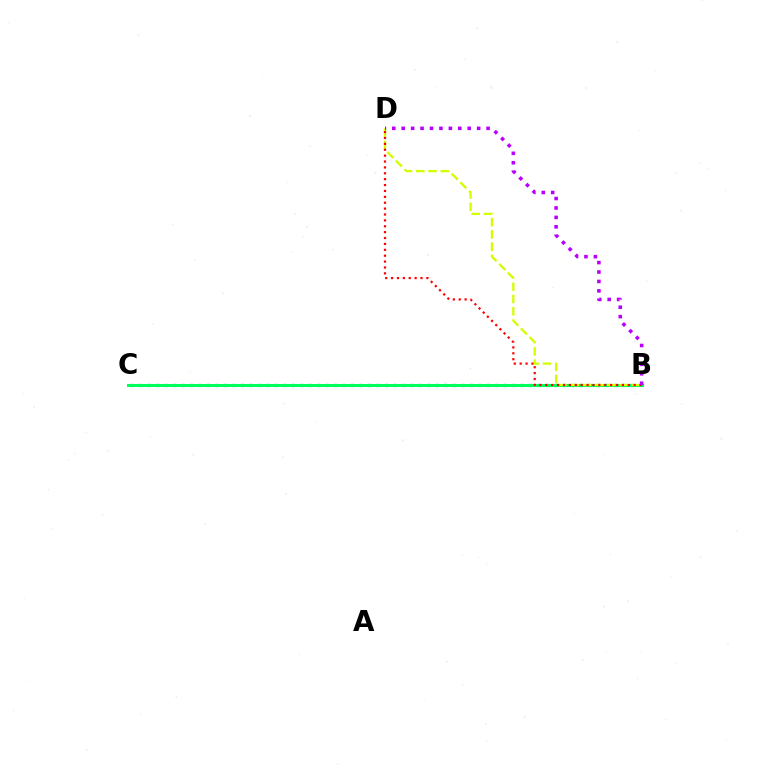{('B', 'C'): [{'color': '#0074ff', 'line_style': 'dotted', 'thickness': 2.3}, {'color': '#00ff5c', 'line_style': 'solid', 'thickness': 2.18}], ('B', 'D'): [{'color': '#d1ff00', 'line_style': 'dashed', 'thickness': 1.66}, {'color': '#ff0000', 'line_style': 'dotted', 'thickness': 1.6}, {'color': '#b900ff', 'line_style': 'dotted', 'thickness': 2.56}]}